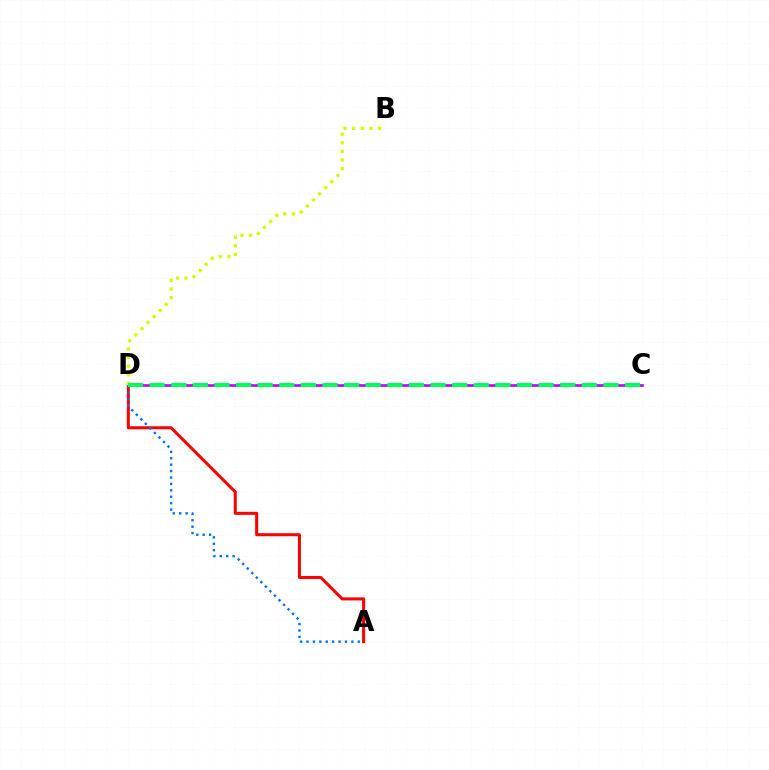{('C', 'D'): [{'color': '#b900ff', 'line_style': 'solid', 'thickness': 1.88}, {'color': '#00ff5c', 'line_style': 'dashed', 'thickness': 2.94}], ('A', 'D'): [{'color': '#ff0000', 'line_style': 'solid', 'thickness': 2.19}, {'color': '#0074ff', 'line_style': 'dotted', 'thickness': 1.74}], ('B', 'D'): [{'color': '#d1ff00', 'line_style': 'dotted', 'thickness': 2.34}]}